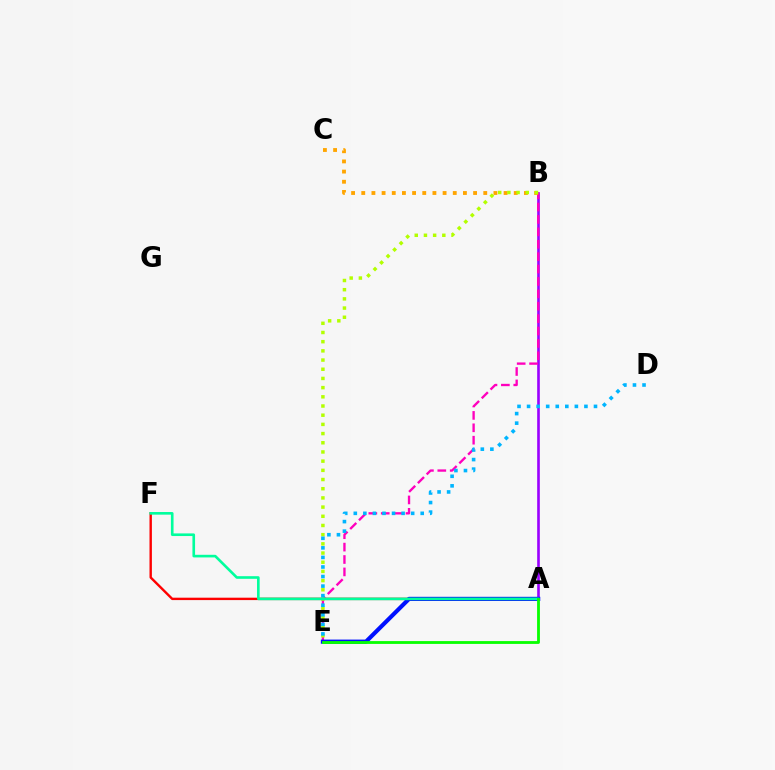{('A', 'B'): [{'color': '#9b00ff', 'line_style': 'solid', 'thickness': 1.89}], ('A', 'F'): [{'color': '#ff0000', 'line_style': 'solid', 'thickness': 1.72}, {'color': '#00ff9d', 'line_style': 'solid', 'thickness': 1.89}], ('B', 'E'): [{'color': '#ff00bd', 'line_style': 'dashed', 'thickness': 1.68}, {'color': '#b3ff00', 'line_style': 'dotted', 'thickness': 2.5}], ('B', 'C'): [{'color': '#ffa500', 'line_style': 'dotted', 'thickness': 2.76}], ('A', 'E'): [{'color': '#0010ff', 'line_style': 'solid', 'thickness': 2.99}, {'color': '#08ff00', 'line_style': 'solid', 'thickness': 2.03}], ('D', 'E'): [{'color': '#00b5ff', 'line_style': 'dotted', 'thickness': 2.6}]}